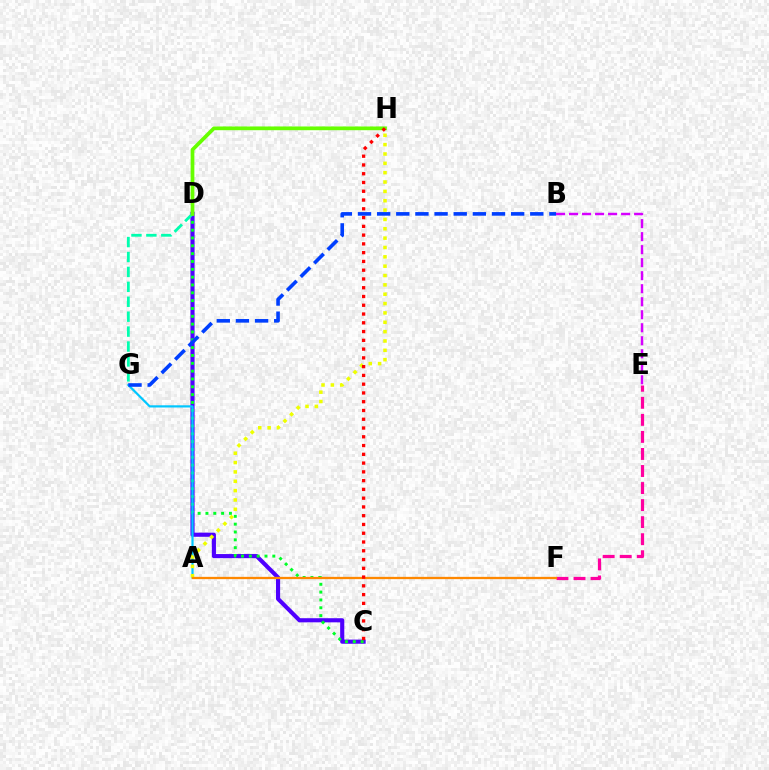{('C', 'D'): [{'color': '#4f00ff', 'line_style': 'solid', 'thickness': 2.97}, {'color': '#00ff27', 'line_style': 'dotted', 'thickness': 2.13}], ('A', 'G'): [{'color': '#00c7ff', 'line_style': 'solid', 'thickness': 1.58}], ('D', 'G'): [{'color': '#00ffaf', 'line_style': 'dashed', 'thickness': 2.03}], ('A', 'H'): [{'color': '#eeff00', 'line_style': 'dotted', 'thickness': 2.54}], ('E', 'F'): [{'color': '#ff00a0', 'line_style': 'dashed', 'thickness': 2.32}], ('A', 'F'): [{'color': '#ff8800', 'line_style': 'solid', 'thickness': 1.65}], ('D', 'H'): [{'color': '#66ff00', 'line_style': 'solid', 'thickness': 2.68}], ('C', 'H'): [{'color': '#ff0000', 'line_style': 'dotted', 'thickness': 2.38}], ('B', 'G'): [{'color': '#003fff', 'line_style': 'dashed', 'thickness': 2.6}], ('B', 'E'): [{'color': '#d600ff', 'line_style': 'dashed', 'thickness': 1.77}]}